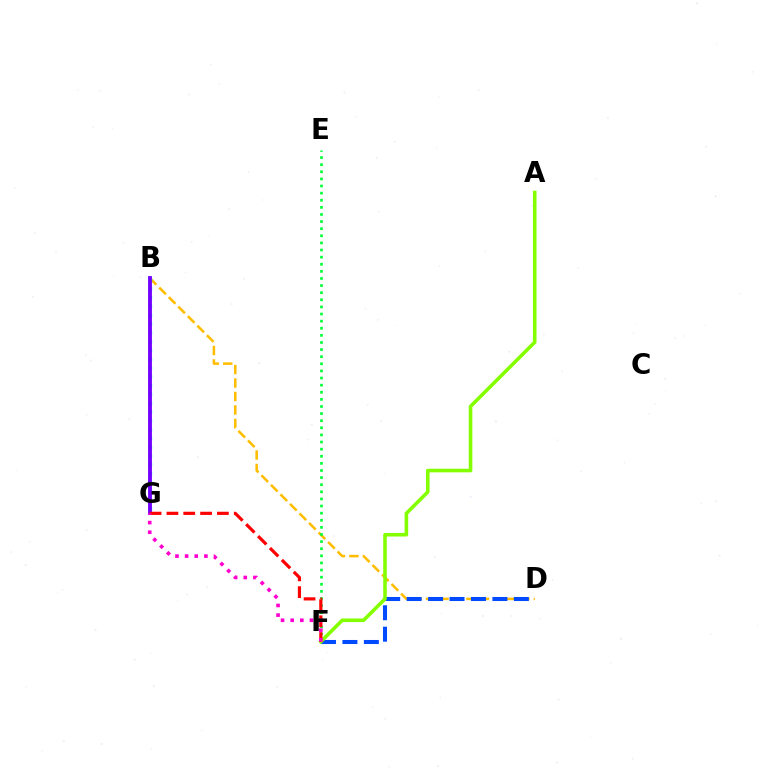{('B', 'D'): [{'color': '#ffbd00', 'line_style': 'dashed', 'thickness': 1.83}], ('D', 'F'): [{'color': '#004bff', 'line_style': 'dashed', 'thickness': 2.91}], ('B', 'G'): [{'color': '#00fff6', 'line_style': 'dotted', 'thickness': 2.39}, {'color': '#7200ff', 'line_style': 'solid', 'thickness': 2.76}], ('E', 'F'): [{'color': '#00ff39', 'line_style': 'dotted', 'thickness': 1.93}], ('A', 'F'): [{'color': '#84ff00', 'line_style': 'solid', 'thickness': 2.58}], ('F', 'G'): [{'color': '#ff0000', 'line_style': 'dashed', 'thickness': 2.29}, {'color': '#ff00cf', 'line_style': 'dotted', 'thickness': 2.62}]}